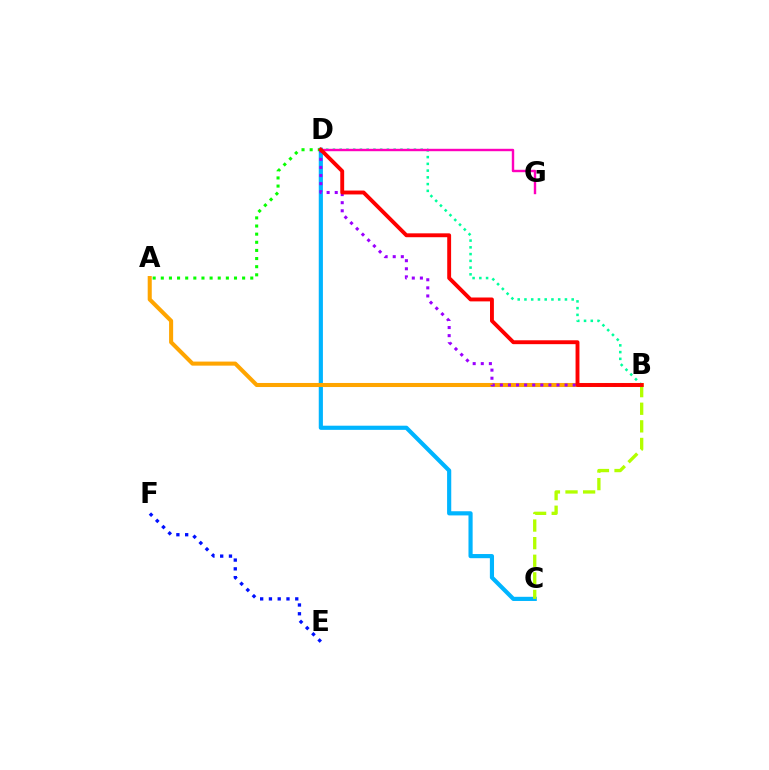{('B', 'D'): [{'color': '#00ff9d', 'line_style': 'dotted', 'thickness': 1.83}, {'color': '#9b00ff', 'line_style': 'dotted', 'thickness': 2.2}, {'color': '#ff0000', 'line_style': 'solid', 'thickness': 2.79}], ('C', 'D'): [{'color': '#00b5ff', 'line_style': 'solid', 'thickness': 2.99}], ('D', 'G'): [{'color': '#ff00bd', 'line_style': 'solid', 'thickness': 1.74}], ('A', 'B'): [{'color': '#ffa500', 'line_style': 'solid', 'thickness': 2.92}], ('E', 'F'): [{'color': '#0010ff', 'line_style': 'dotted', 'thickness': 2.38}], ('B', 'C'): [{'color': '#b3ff00', 'line_style': 'dashed', 'thickness': 2.39}], ('A', 'D'): [{'color': '#08ff00', 'line_style': 'dotted', 'thickness': 2.21}]}